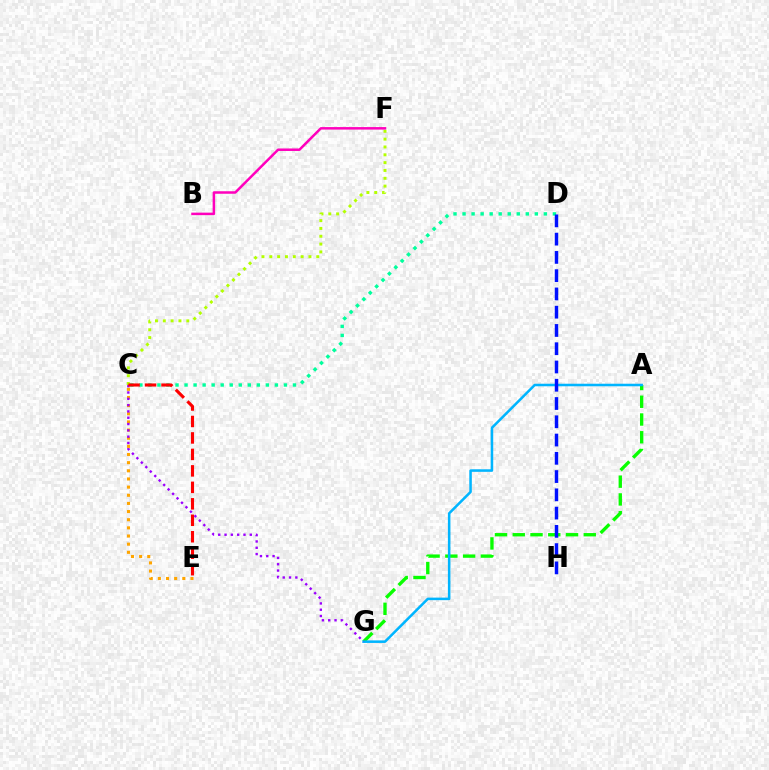{('C', 'F'): [{'color': '#b3ff00', 'line_style': 'dotted', 'thickness': 2.13}], ('B', 'F'): [{'color': '#ff00bd', 'line_style': 'solid', 'thickness': 1.8}], ('C', 'E'): [{'color': '#ffa500', 'line_style': 'dotted', 'thickness': 2.21}, {'color': '#ff0000', 'line_style': 'dashed', 'thickness': 2.24}], ('A', 'G'): [{'color': '#08ff00', 'line_style': 'dashed', 'thickness': 2.41}, {'color': '#00b5ff', 'line_style': 'solid', 'thickness': 1.83}], ('C', 'D'): [{'color': '#00ff9d', 'line_style': 'dotted', 'thickness': 2.45}], ('C', 'G'): [{'color': '#9b00ff', 'line_style': 'dotted', 'thickness': 1.71}], ('D', 'H'): [{'color': '#0010ff', 'line_style': 'dashed', 'thickness': 2.48}]}